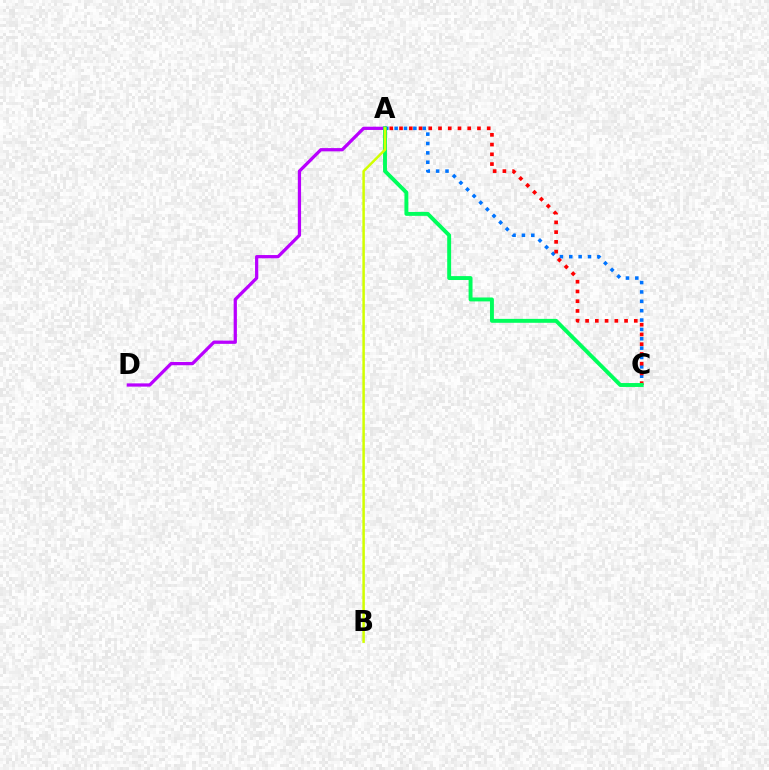{('A', 'C'): [{'color': '#0074ff', 'line_style': 'dotted', 'thickness': 2.54}, {'color': '#ff0000', 'line_style': 'dotted', 'thickness': 2.65}, {'color': '#00ff5c', 'line_style': 'solid', 'thickness': 2.82}], ('A', 'D'): [{'color': '#b900ff', 'line_style': 'solid', 'thickness': 2.34}], ('A', 'B'): [{'color': '#d1ff00', 'line_style': 'solid', 'thickness': 1.8}]}